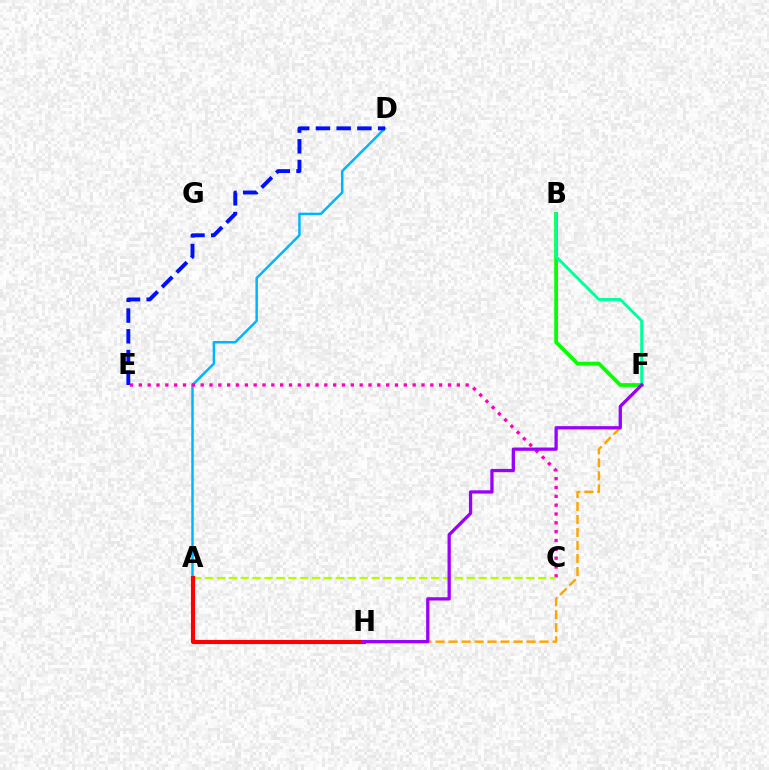{('A', 'D'): [{'color': '#00b5ff', 'line_style': 'solid', 'thickness': 1.79}], ('D', 'E'): [{'color': '#0010ff', 'line_style': 'dashed', 'thickness': 2.82}], ('F', 'H'): [{'color': '#ffa500', 'line_style': 'dashed', 'thickness': 1.77}, {'color': '#9b00ff', 'line_style': 'solid', 'thickness': 2.36}], ('B', 'F'): [{'color': '#08ff00', 'line_style': 'solid', 'thickness': 2.71}, {'color': '#00ff9d', 'line_style': 'solid', 'thickness': 2.11}], ('C', 'E'): [{'color': '#ff00bd', 'line_style': 'dotted', 'thickness': 2.4}], ('A', 'C'): [{'color': '#b3ff00', 'line_style': 'dashed', 'thickness': 1.62}], ('A', 'H'): [{'color': '#ff0000', 'line_style': 'solid', 'thickness': 2.96}]}